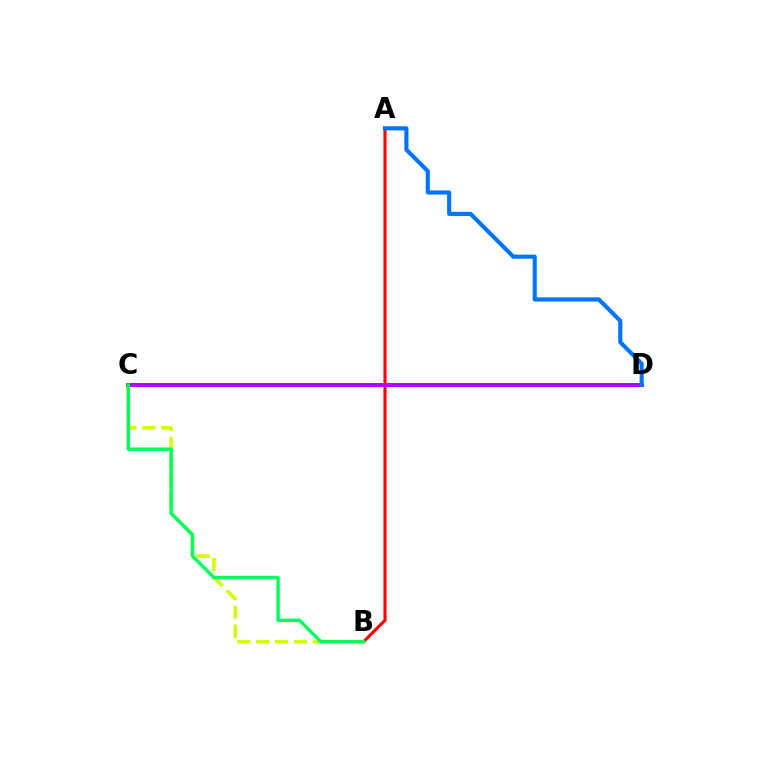{('B', 'C'): [{'color': '#d1ff00', 'line_style': 'dashed', 'thickness': 2.57}, {'color': '#00ff5c', 'line_style': 'solid', 'thickness': 2.46}], ('A', 'B'): [{'color': '#ff0000', 'line_style': 'solid', 'thickness': 2.24}], ('C', 'D'): [{'color': '#b900ff', 'line_style': 'solid', 'thickness': 2.86}], ('A', 'D'): [{'color': '#0074ff', 'line_style': 'solid', 'thickness': 2.97}]}